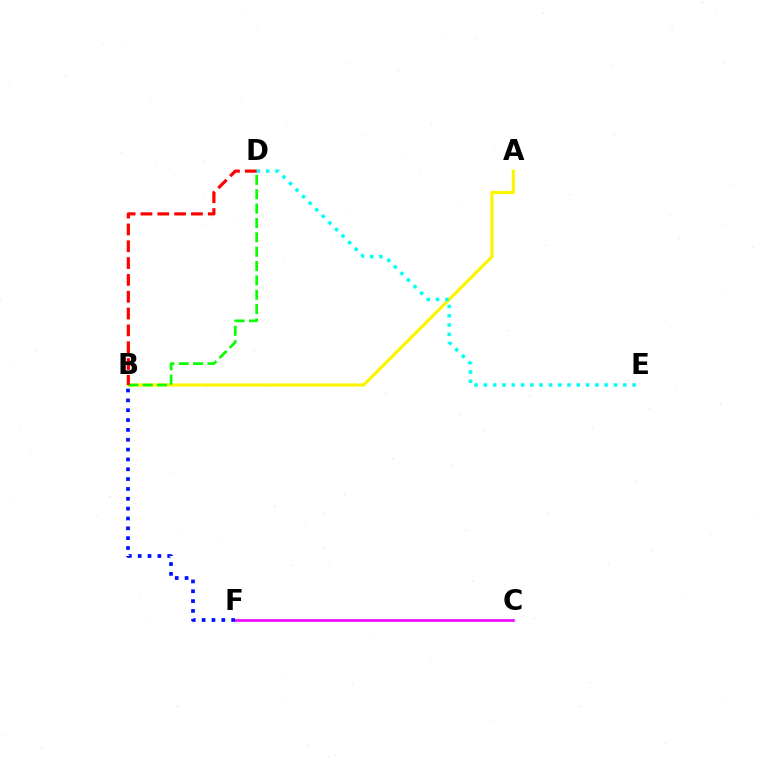{('A', 'B'): [{'color': '#fcf500', 'line_style': 'solid', 'thickness': 2.31}], ('D', 'E'): [{'color': '#00fff6', 'line_style': 'dotted', 'thickness': 2.52}], ('C', 'F'): [{'color': '#ee00ff', 'line_style': 'solid', 'thickness': 1.86}], ('B', 'F'): [{'color': '#0010ff', 'line_style': 'dotted', 'thickness': 2.67}], ('B', 'D'): [{'color': '#08ff00', 'line_style': 'dashed', 'thickness': 1.95}, {'color': '#ff0000', 'line_style': 'dashed', 'thickness': 2.29}]}